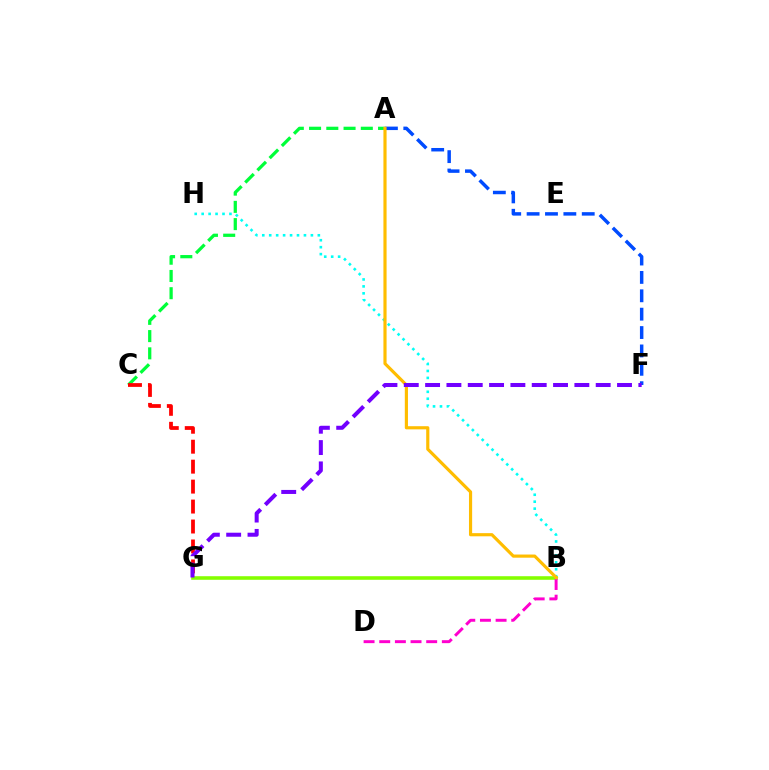{('A', 'C'): [{'color': '#00ff39', 'line_style': 'dashed', 'thickness': 2.34}], ('B', 'H'): [{'color': '#00fff6', 'line_style': 'dotted', 'thickness': 1.89}], ('C', 'G'): [{'color': '#ff0000', 'line_style': 'dashed', 'thickness': 2.71}], ('A', 'F'): [{'color': '#004bff', 'line_style': 'dashed', 'thickness': 2.5}], ('B', 'G'): [{'color': '#84ff00', 'line_style': 'solid', 'thickness': 2.58}], ('B', 'D'): [{'color': '#ff00cf', 'line_style': 'dashed', 'thickness': 2.13}], ('A', 'B'): [{'color': '#ffbd00', 'line_style': 'solid', 'thickness': 2.28}], ('F', 'G'): [{'color': '#7200ff', 'line_style': 'dashed', 'thickness': 2.9}]}